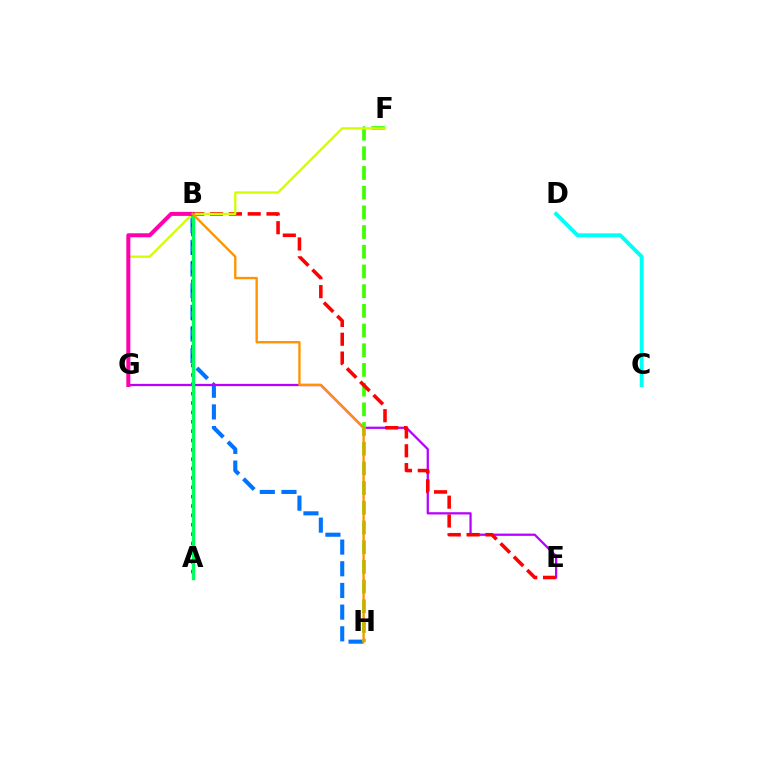{('B', 'H'): [{'color': '#0074ff', 'line_style': 'dashed', 'thickness': 2.94}, {'color': '#ff9400', 'line_style': 'solid', 'thickness': 1.7}], ('A', 'B'): [{'color': '#2500ff', 'line_style': 'dotted', 'thickness': 2.54}, {'color': '#00ff5c', 'line_style': 'solid', 'thickness': 2.41}], ('E', 'G'): [{'color': '#b900ff', 'line_style': 'solid', 'thickness': 1.62}], ('F', 'H'): [{'color': '#3dff00', 'line_style': 'dashed', 'thickness': 2.68}], ('C', 'D'): [{'color': '#00fff6', 'line_style': 'solid', 'thickness': 2.81}], ('B', 'E'): [{'color': '#ff0000', 'line_style': 'dashed', 'thickness': 2.56}], ('F', 'G'): [{'color': '#d1ff00', 'line_style': 'solid', 'thickness': 1.65}], ('B', 'G'): [{'color': '#ff00ac', 'line_style': 'solid', 'thickness': 2.89}]}